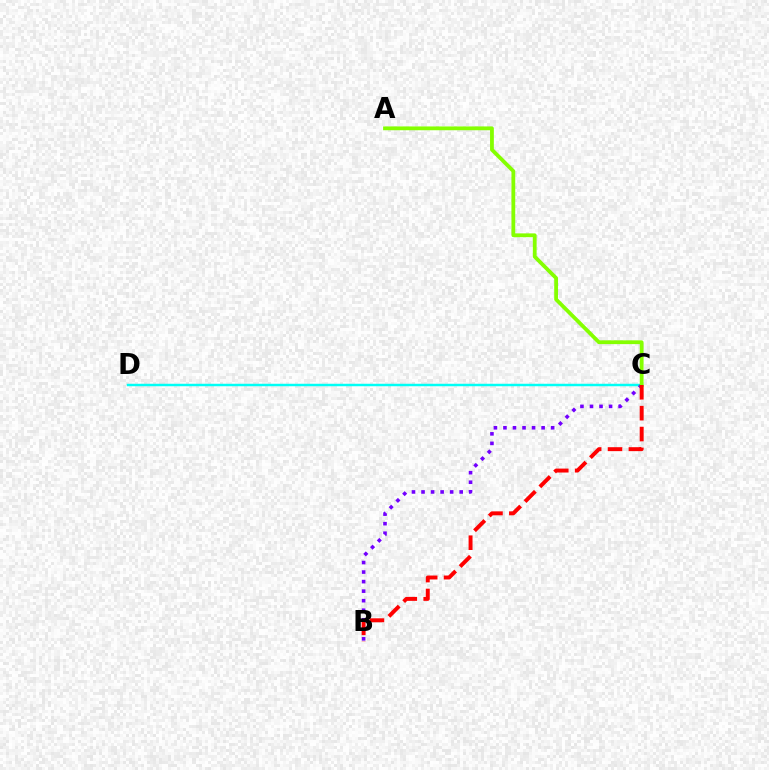{('C', 'D'): [{'color': '#00fff6', 'line_style': 'solid', 'thickness': 1.78}], ('B', 'C'): [{'color': '#7200ff', 'line_style': 'dotted', 'thickness': 2.59}, {'color': '#ff0000', 'line_style': 'dashed', 'thickness': 2.84}], ('A', 'C'): [{'color': '#84ff00', 'line_style': 'solid', 'thickness': 2.73}]}